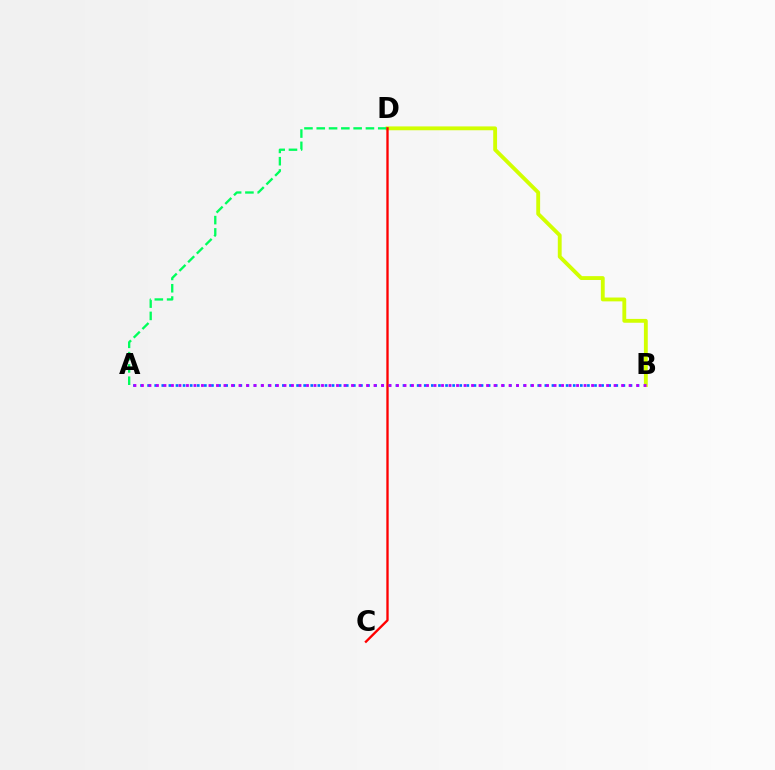{('A', 'B'): [{'color': '#0074ff', 'line_style': 'dotted', 'thickness': 1.93}, {'color': '#b900ff', 'line_style': 'dotted', 'thickness': 2.04}], ('B', 'D'): [{'color': '#d1ff00', 'line_style': 'solid', 'thickness': 2.77}], ('A', 'D'): [{'color': '#00ff5c', 'line_style': 'dashed', 'thickness': 1.67}], ('C', 'D'): [{'color': '#ff0000', 'line_style': 'solid', 'thickness': 1.68}]}